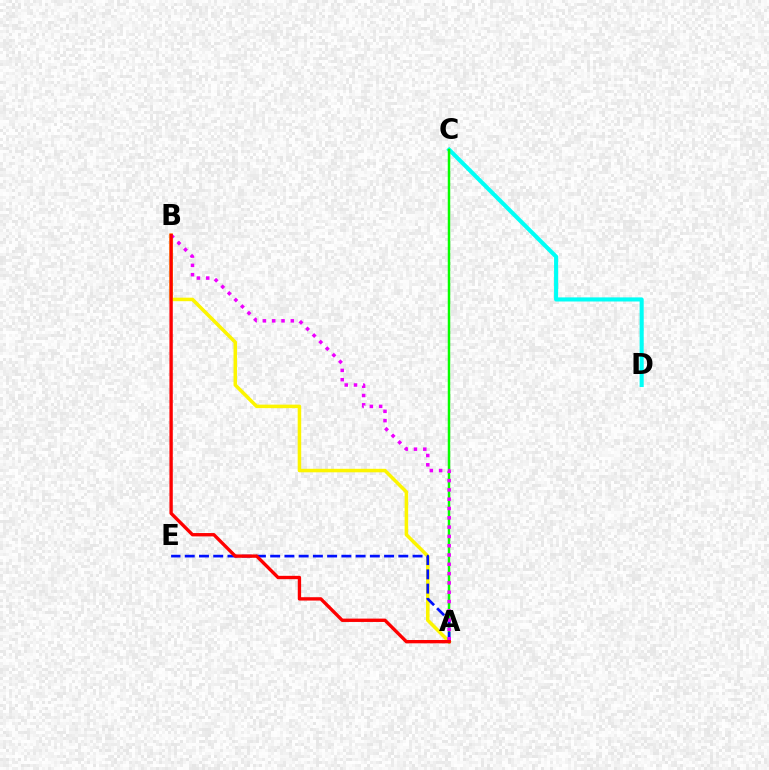{('A', 'B'): [{'color': '#fcf500', 'line_style': 'solid', 'thickness': 2.53}, {'color': '#ee00ff', 'line_style': 'dotted', 'thickness': 2.53}, {'color': '#ff0000', 'line_style': 'solid', 'thickness': 2.41}], ('C', 'D'): [{'color': '#00fff6', 'line_style': 'solid', 'thickness': 2.95}], ('A', 'C'): [{'color': '#08ff00', 'line_style': 'solid', 'thickness': 1.78}], ('A', 'E'): [{'color': '#0010ff', 'line_style': 'dashed', 'thickness': 1.93}]}